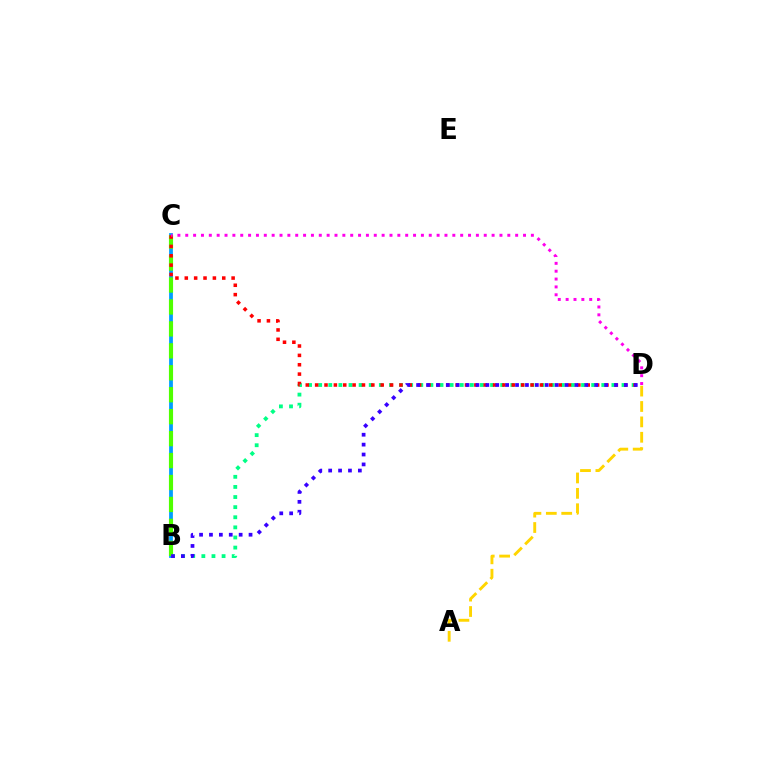{('B', 'C'): [{'color': '#009eff', 'line_style': 'solid', 'thickness': 2.72}, {'color': '#4fff00', 'line_style': 'dashed', 'thickness': 2.98}], ('A', 'D'): [{'color': '#ffd500', 'line_style': 'dashed', 'thickness': 2.09}], ('B', 'D'): [{'color': '#00ff86', 'line_style': 'dotted', 'thickness': 2.75}, {'color': '#3700ff', 'line_style': 'dotted', 'thickness': 2.69}], ('C', 'D'): [{'color': '#ff0000', 'line_style': 'dotted', 'thickness': 2.54}, {'color': '#ff00ed', 'line_style': 'dotted', 'thickness': 2.13}]}